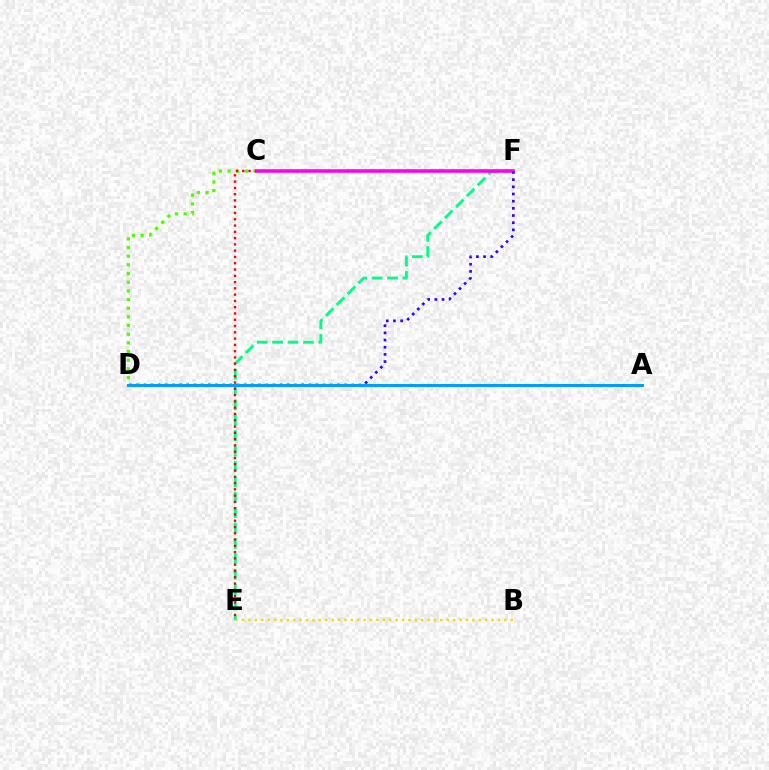{('C', 'D'): [{'color': '#4fff00', 'line_style': 'dotted', 'thickness': 2.35}], ('E', 'F'): [{'color': '#00ff86', 'line_style': 'dashed', 'thickness': 2.09}], ('C', 'E'): [{'color': '#ff0000', 'line_style': 'dotted', 'thickness': 1.71}], ('B', 'E'): [{'color': '#ffd500', 'line_style': 'dotted', 'thickness': 1.74}], ('C', 'F'): [{'color': '#ff00ed', 'line_style': 'solid', 'thickness': 2.56}], ('D', 'F'): [{'color': '#3700ff', 'line_style': 'dotted', 'thickness': 1.95}], ('A', 'D'): [{'color': '#009eff', 'line_style': 'solid', 'thickness': 2.15}]}